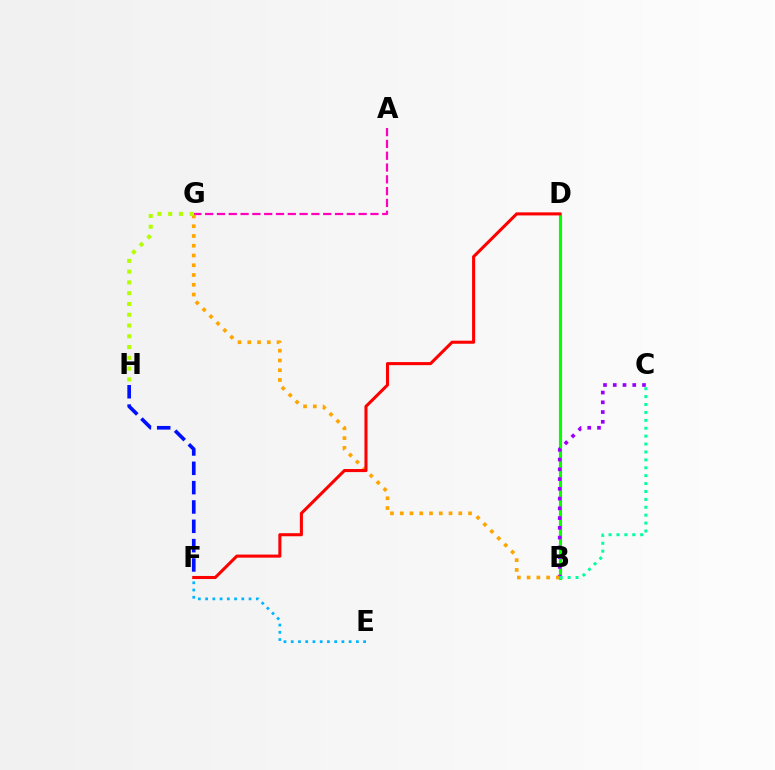{('B', 'D'): [{'color': '#08ff00', 'line_style': 'solid', 'thickness': 2.25}], ('B', 'C'): [{'color': '#9b00ff', 'line_style': 'dotted', 'thickness': 2.65}, {'color': '#00ff9d', 'line_style': 'dotted', 'thickness': 2.15}], ('A', 'G'): [{'color': '#ff00bd', 'line_style': 'dashed', 'thickness': 1.6}], ('B', 'G'): [{'color': '#ffa500', 'line_style': 'dotted', 'thickness': 2.65}], ('D', 'F'): [{'color': '#ff0000', 'line_style': 'solid', 'thickness': 2.21}], ('F', 'H'): [{'color': '#0010ff', 'line_style': 'dashed', 'thickness': 2.63}], ('G', 'H'): [{'color': '#b3ff00', 'line_style': 'dotted', 'thickness': 2.93}], ('E', 'F'): [{'color': '#00b5ff', 'line_style': 'dotted', 'thickness': 1.97}]}